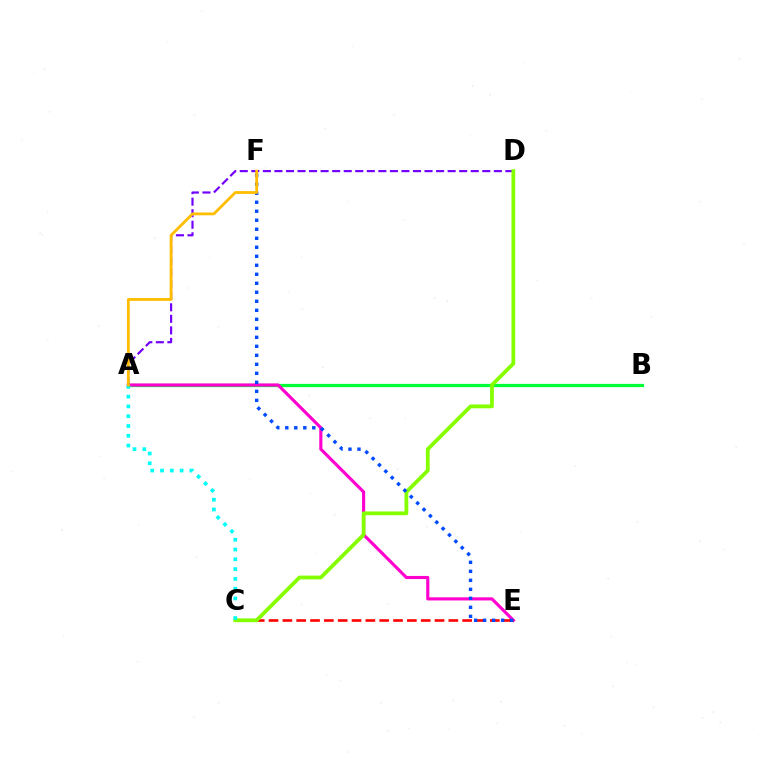{('A', 'B'): [{'color': '#00ff39', 'line_style': 'solid', 'thickness': 2.34}], ('A', 'E'): [{'color': '#ff00cf', 'line_style': 'solid', 'thickness': 2.26}], ('C', 'E'): [{'color': '#ff0000', 'line_style': 'dashed', 'thickness': 1.88}], ('A', 'D'): [{'color': '#7200ff', 'line_style': 'dashed', 'thickness': 1.57}], ('C', 'D'): [{'color': '#84ff00', 'line_style': 'solid', 'thickness': 2.72}], ('A', 'C'): [{'color': '#00fff6', 'line_style': 'dotted', 'thickness': 2.66}], ('E', 'F'): [{'color': '#004bff', 'line_style': 'dotted', 'thickness': 2.45}], ('A', 'F'): [{'color': '#ffbd00', 'line_style': 'solid', 'thickness': 2.03}]}